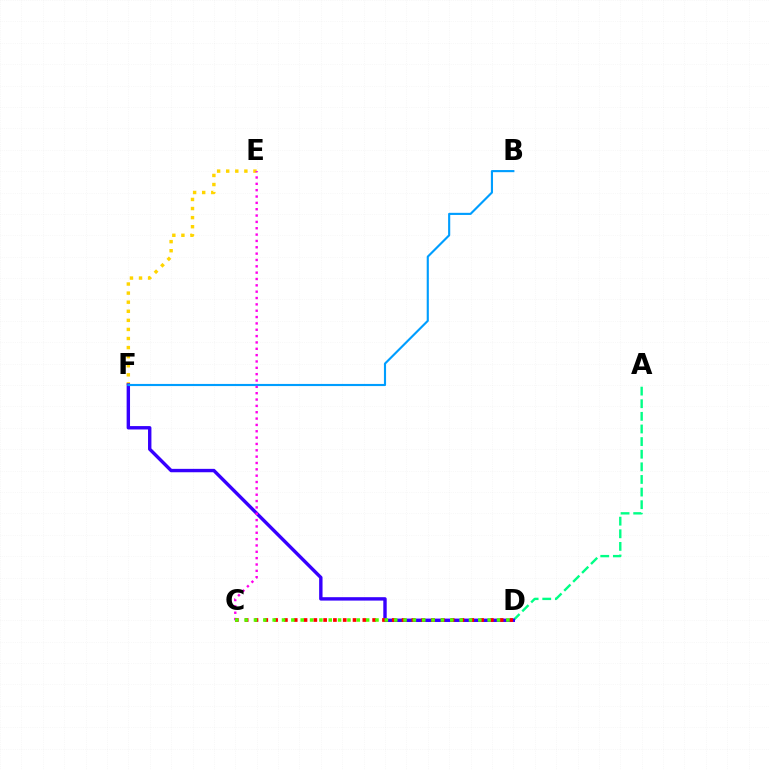{('E', 'F'): [{'color': '#ffd500', 'line_style': 'dotted', 'thickness': 2.47}], ('A', 'D'): [{'color': '#00ff86', 'line_style': 'dashed', 'thickness': 1.71}], ('D', 'F'): [{'color': '#3700ff', 'line_style': 'solid', 'thickness': 2.45}], ('B', 'F'): [{'color': '#009eff', 'line_style': 'solid', 'thickness': 1.53}], ('C', 'E'): [{'color': '#ff00ed', 'line_style': 'dotted', 'thickness': 1.72}], ('C', 'D'): [{'color': '#ff0000', 'line_style': 'dotted', 'thickness': 2.66}, {'color': '#4fff00', 'line_style': 'dotted', 'thickness': 2.54}]}